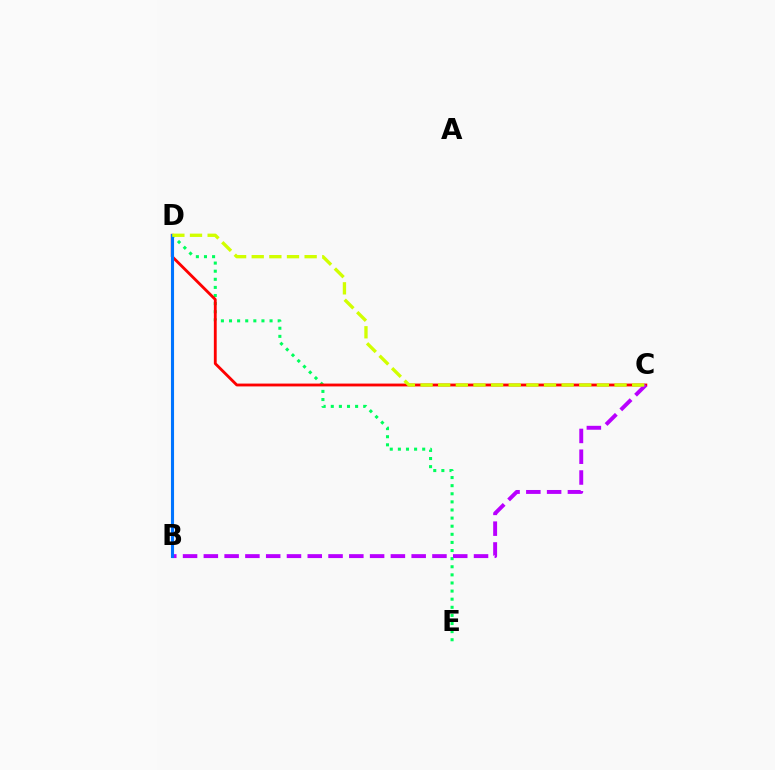{('D', 'E'): [{'color': '#00ff5c', 'line_style': 'dotted', 'thickness': 2.2}], ('C', 'D'): [{'color': '#ff0000', 'line_style': 'solid', 'thickness': 2.04}, {'color': '#d1ff00', 'line_style': 'dashed', 'thickness': 2.4}], ('B', 'C'): [{'color': '#b900ff', 'line_style': 'dashed', 'thickness': 2.82}], ('B', 'D'): [{'color': '#0074ff', 'line_style': 'solid', 'thickness': 2.23}]}